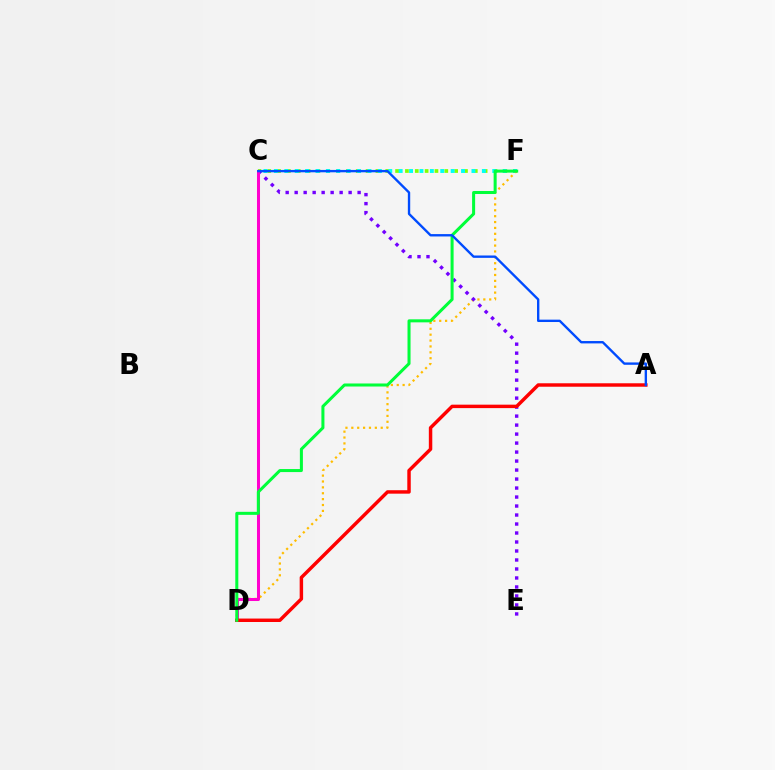{('C', 'F'): [{'color': '#84ff00', 'line_style': 'dotted', 'thickness': 2.67}, {'color': '#00fff6', 'line_style': 'dotted', 'thickness': 2.83}], ('D', 'F'): [{'color': '#ffbd00', 'line_style': 'dotted', 'thickness': 1.6}, {'color': '#00ff39', 'line_style': 'solid', 'thickness': 2.18}], ('C', 'E'): [{'color': '#7200ff', 'line_style': 'dotted', 'thickness': 2.44}], ('C', 'D'): [{'color': '#ff00cf', 'line_style': 'solid', 'thickness': 2.18}], ('A', 'D'): [{'color': '#ff0000', 'line_style': 'solid', 'thickness': 2.48}], ('A', 'C'): [{'color': '#004bff', 'line_style': 'solid', 'thickness': 1.7}]}